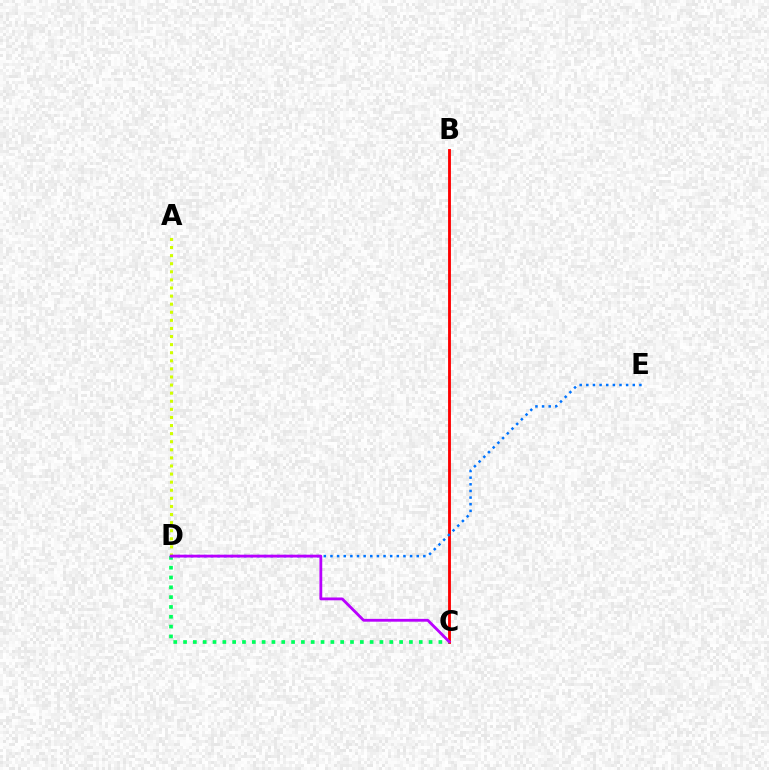{('B', 'C'): [{'color': '#ff0000', 'line_style': 'solid', 'thickness': 2.05}], ('A', 'D'): [{'color': '#d1ff00', 'line_style': 'dotted', 'thickness': 2.2}], ('C', 'D'): [{'color': '#00ff5c', 'line_style': 'dotted', 'thickness': 2.67}, {'color': '#b900ff', 'line_style': 'solid', 'thickness': 2.03}], ('D', 'E'): [{'color': '#0074ff', 'line_style': 'dotted', 'thickness': 1.8}]}